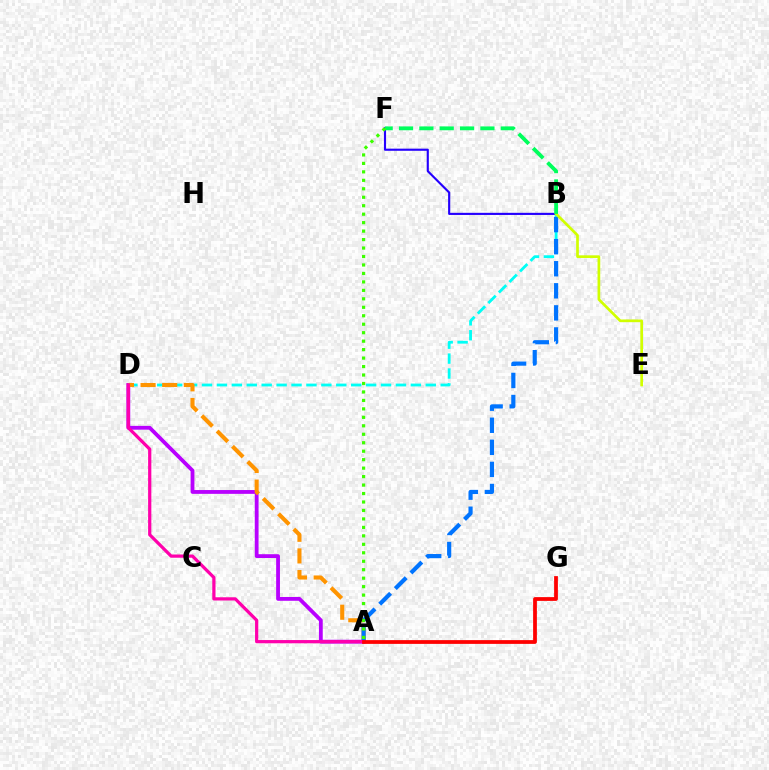{('A', 'D'): [{'color': '#b900ff', 'line_style': 'solid', 'thickness': 2.74}, {'color': '#ff9400', 'line_style': 'dashed', 'thickness': 2.94}, {'color': '#ff00ac', 'line_style': 'solid', 'thickness': 2.32}], ('B', 'D'): [{'color': '#00fff6', 'line_style': 'dashed', 'thickness': 2.03}], ('A', 'B'): [{'color': '#0074ff', 'line_style': 'dashed', 'thickness': 3.0}], ('B', 'F'): [{'color': '#2500ff', 'line_style': 'solid', 'thickness': 1.53}, {'color': '#00ff5c', 'line_style': 'dashed', 'thickness': 2.76}], ('B', 'E'): [{'color': '#d1ff00', 'line_style': 'solid', 'thickness': 1.94}], ('A', 'F'): [{'color': '#3dff00', 'line_style': 'dotted', 'thickness': 2.3}], ('A', 'G'): [{'color': '#ff0000', 'line_style': 'solid', 'thickness': 2.71}]}